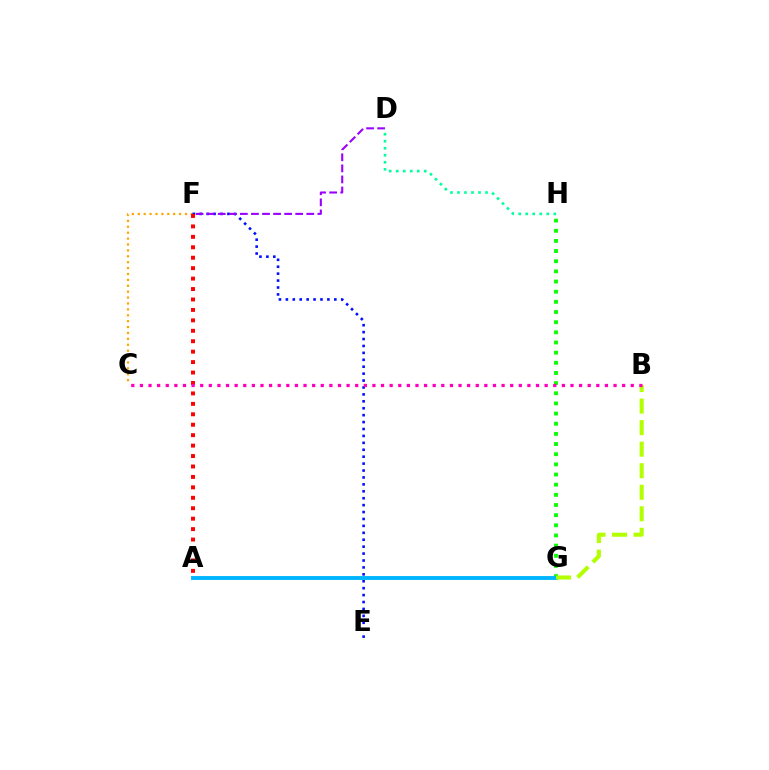{('G', 'H'): [{'color': '#08ff00', 'line_style': 'dotted', 'thickness': 2.76}], ('C', 'F'): [{'color': '#ffa500', 'line_style': 'dotted', 'thickness': 1.6}], ('E', 'F'): [{'color': '#0010ff', 'line_style': 'dotted', 'thickness': 1.88}], ('A', 'G'): [{'color': '#00b5ff', 'line_style': 'solid', 'thickness': 2.79}], ('D', 'F'): [{'color': '#9b00ff', 'line_style': 'dashed', 'thickness': 1.5}], ('B', 'G'): [{'color': '#b3ff00', 'line_style': 'dashed', 'thickness': 2.93}], ('A', 'F'): [{'color': '#ff0000', 'line_style': 'dotted', 'thickness': 2.84}], ('D', 'H'): [{'color': '#00ff9d', 'line_style': 'dotted', 'thickness': 1.91}], ('B', 'C'): [{'color': '#ff00bd', 'line_style': 'dotted', 'thickness': 2.34}]}